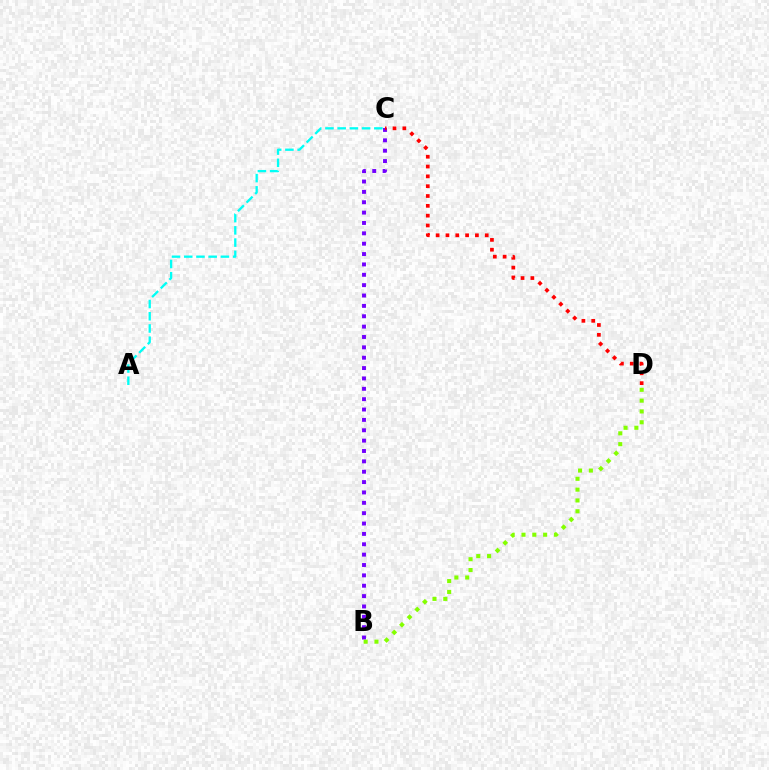{('B', 'C'): [{'color': '#7200ff', 'line_style': 'dotted', 'thickness': 2.82}], ('B', 'D'): [{'color': '#84ff00', 'line_style': 'dotted', 'thickness': 2.94}], ('C', 'D'): [{'color': '#ff0000', 'line_style': 'dotted', 'thickness': 2.67}], ('A', 'C'): [{'color': '#00fff6', 'line_style': 'dashed', 'thickness': 1.66}]}